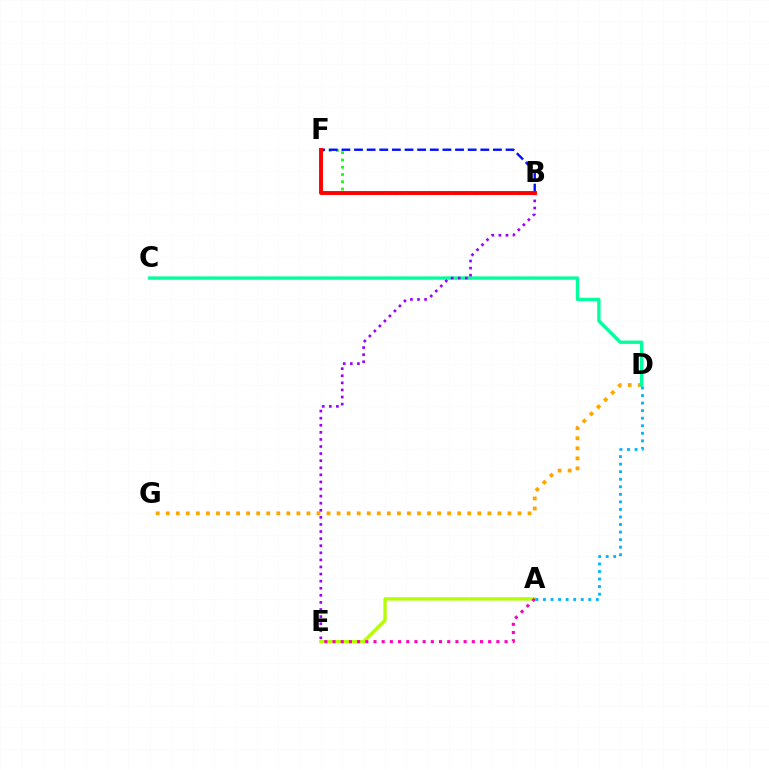{('B', 'F'): [{'color': '#08ff00', 'line_style': 'dotted', 'thickness': 1.98}, {'color': '#0010ff', 'line_style': 'dashed', 'thickness': 1.72}, {'color': '#ff0000', 'line_style': 'solid', 'thickness': 2.81}], ('A', 'E'): [{'color': '#b3ff00', 'line_style': 'solid', 'thickness': 2.39}, {'color': '#ff00bd', 'line_style': 'dotted', 'thickness': 2.23}], ('D', 'G'): [{'color': '#ffa500', 'line_style': 'dotted', 'thickness': 2.73}], ('C', 'D'): [{'color': '#00ff9d', 'line_style': 'solid', 'thickness': 2.41}], ('B', 'E'): [{'color': '#9b00ff', 'line_style': 'dotted', 'thickness': 1.93}], ('A', 'D'): [{'color': '#00b5ff', 'line_style': 'dotted', 'thickness': 2.05}]}